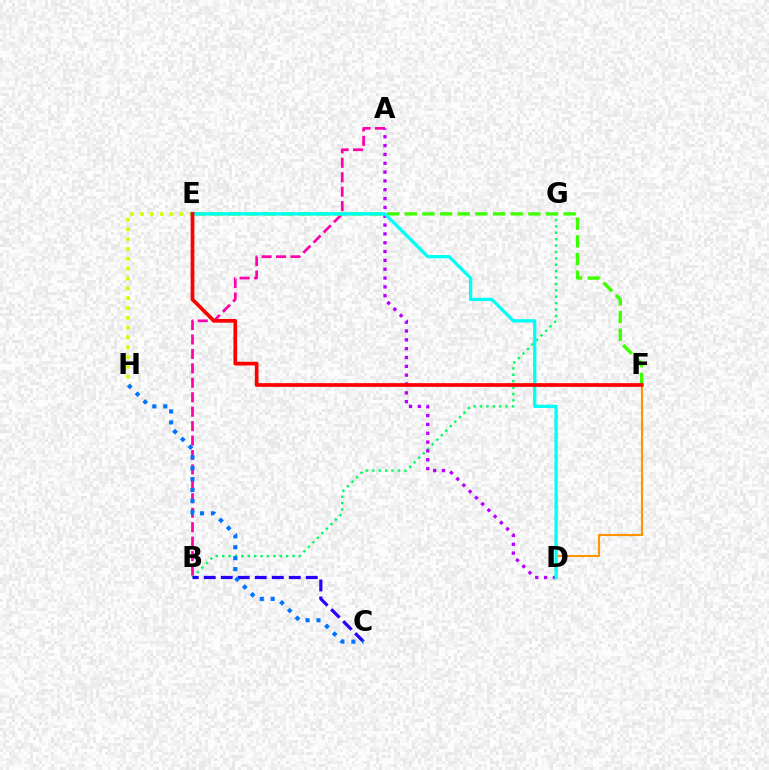{('E', 'H'): [{'color': '#d1ff00', 'line_style': 'dotted', 'thickness': 2.67}], ('D', 'F'): [{'color': '#ff9400', 'line_style': 'solid', 'thickness': 1.53}], ('B', 'G'): [{'color': '#00ff5c', 'line_style': 'dotted', 'thickness': 1.74}], ('A', 'B'): [{'color': '#ff00ac', 'line_style': 'dashed', 'thickness': 1.96}], ('A', 'D'): [{'color': '#b900ff', 'line_style': 'dotted', 'thickness': 2.4}], ('E', 'F'): [{'color': '#3dff00', 'line_style': 'dashed', 'thickness': 2.4}, {'color': '#ff0000', 'line_style': 'solid', 'thickness': 2.67}], ('D', 'E'): [{'color': '#00fff6', 'line_style': 'solid', 'thickness': 2.37}], ('B', 'C'): [{'color': '#2500ff', 'line_style': 'dashed', 'thickness': 2.31}], ('C', 'H'): [{'color': '#0074ff', 'line_style': 'dotted', 'thickness': 2.97}]}